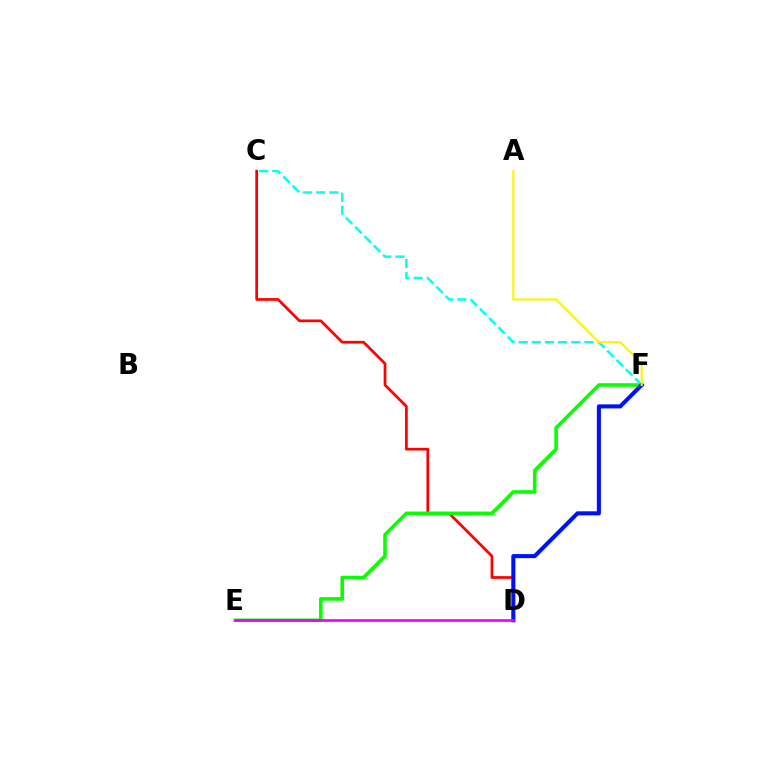{('C', 'D'): [{'color': '#ff0000', 'line_style': 'solid', 'thickness': 1.95}], ('E', 'F'): [{'color': '#08ff00', 'line_style': 'solid', 'thickness': 2.59}], ('C', 'F'): [{'color': '#00fff6', 'line_style': 'dashed', 'thickness': 1.79}], ('D', 'F'): [{'color': '#0010ff', 'line_style': 'solid', 'thickness': 2.92}], ('D', 'E'): [{'color': '#ee00ff', 'line_style': 'solid', 'thickness': 1.92}], ('A', 'F'): [{'color': '#fcf500', 'line_style': 'solid', 'thickness': 1.54}]}